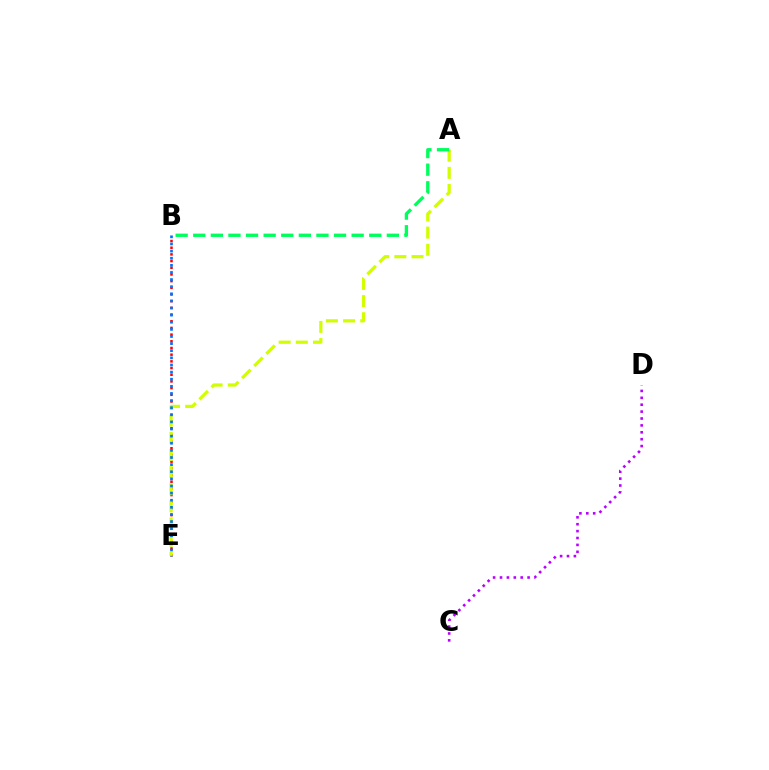{('B', 'E'): [{'color': '#ff0000', 'line_style': 'dotted', 'thickness': 1.82}, {'color': '#0074ff', 'line_style': 'dotted', 'thickness': 1.93}], ('A', 'E'): [{'color': '#d1ff00', 'line_style': 'dashed', 'thickness': 2.33}], ('A', 'B'): [{'color': '#00ff5c', 'line_style': 'dashed', 'thickness': 2.39}], ('C', 'D'): [{'color': '#b900ff', 'line_style': 'dotted', 'thickness': 1.87}]}